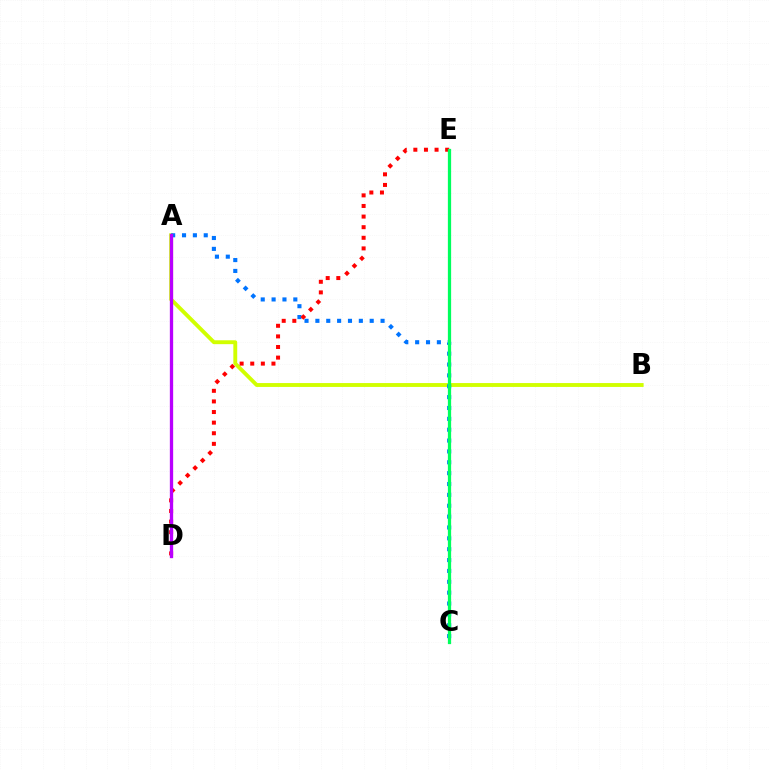{('A', 'B'): [{'color': '#d1ff00', 'line_style': 'solid', 'thickness': 2.79}], ('A', 'C'): [{'color': '#0074ff', 'line_style': 'dotted', 'thickness': 2.95}], ('D', 'E'): [{'color': '#ff0000', 'line_style': 'dotted', 'thickness': 2.88}], ('C', 'E'): [{'color': '#00ff5c', 'line_style': 'solid', 'thickness': 2.34}], ('A', 'D'): [{'color': '#b900ff', 'line_style': 'solid', 'thickness': 2.38}]}